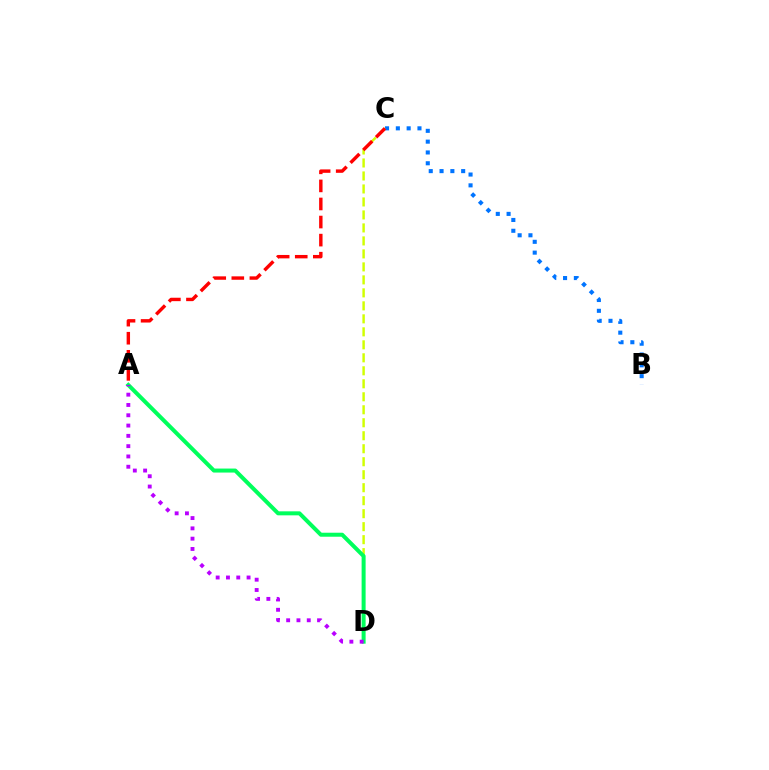{('B', 'C'): [{'color': '#0074ff', 'line_style': 'dotted', 'thickness': 2.94}], ('C', 'D'): [{'color': '#d1ff00', 'line_style': 'dashed', 'thickness': 1.76}], ('A', 'D'): [{'color': '#00ff5c', 'line_style': 'solid', 'thickness': 2.88}, {'color': '#b900ff', 'line_style': 'dotted', 'thickness': 2.8}], ('A', 'C'): [{'color': '#ff0000', 'line_style': 'dashed', 'thickness': 2.46}]}